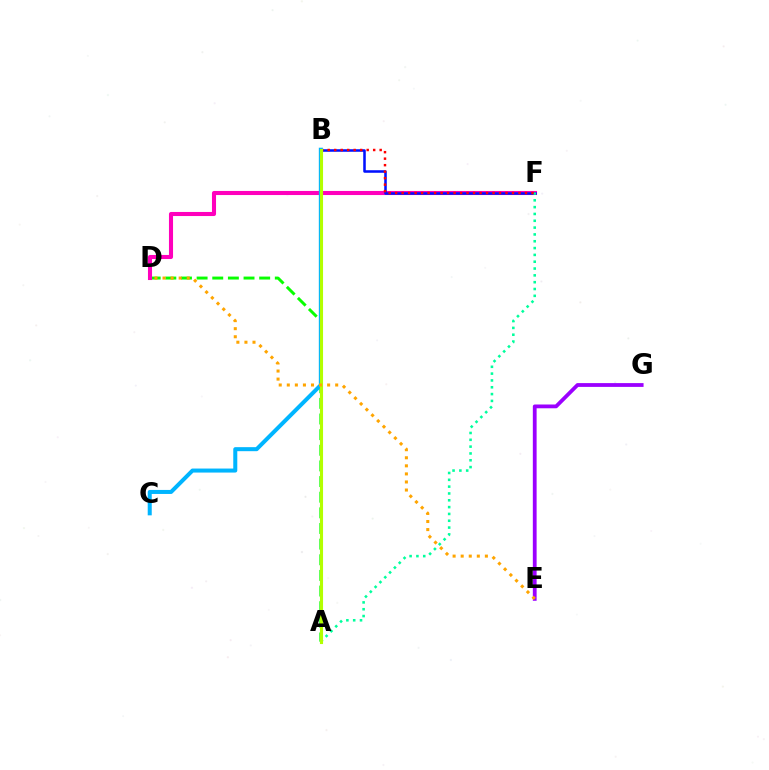{('A', 'D'): [{'color': '#08ff00', 'line_style': 'dashed', 'thickness': 2.12}], ('D', 'F'): [{'color': '#ff00bd', 'line_style': 'solid', 'thickness': 2.94}], ('B', 'F'): [{'color': '#0010ff', 'line_style': 'solid', 'thickness': 1.83}, {'color': '#ff0000', 'line_style': 'dotted', 'thickness': 1.76}], ('A', 'F'): [{'color': '#00ff9d', 'line_style': 'dotted', 'thickness': 1.85}], ('E', 'G'): [{'color': '#9b00ff', 'line_style': 'solid', 'thickness': 2.73}], ('B', 'C'): [{'color': '#00b5ff', 'line_style': 'solid', 'thickness': 2.9}], ('A', 'B'): [{'color': '#b3ff00', 'line_style': 'solid', 'thickness': 2.23}], ('D', 'E'): [{'color': '#ffa500', 'line_style': 'dotted', 'thickness': 2.19}]}